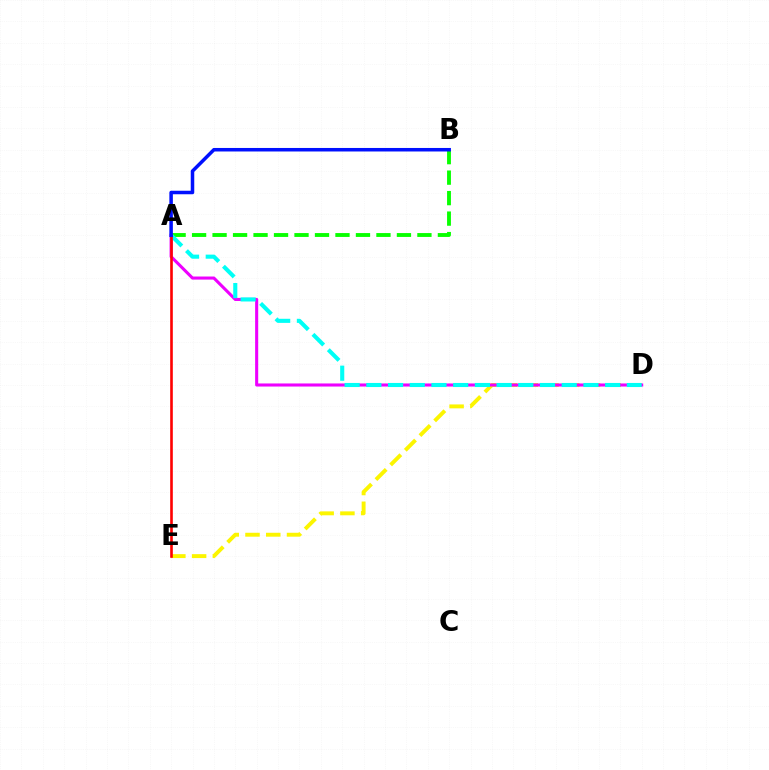{('D', 'E'): [{'color': '#fcf500', 'line_style': 'dashed', 'thickness': 2.82}], ('A', 'D'): [{'color': '#ee00ff', 'line_style': 'solid', 'thickness': 2.22}, {'color': '#00fff6', 'line_style': 'dashed', 'thickness': 2.95}], ('A', 'B'): [{'color': '#08ff00', 'line_style': 'dashed', 'thickness': 2.78}, {'color': '#0010ff', 'line_style': 'solid', 'thickness': 2.53}], ('A', 'E'): [{'color': '#ff0000', 'line_style': 'solid', 'thickness': 1.89}]}